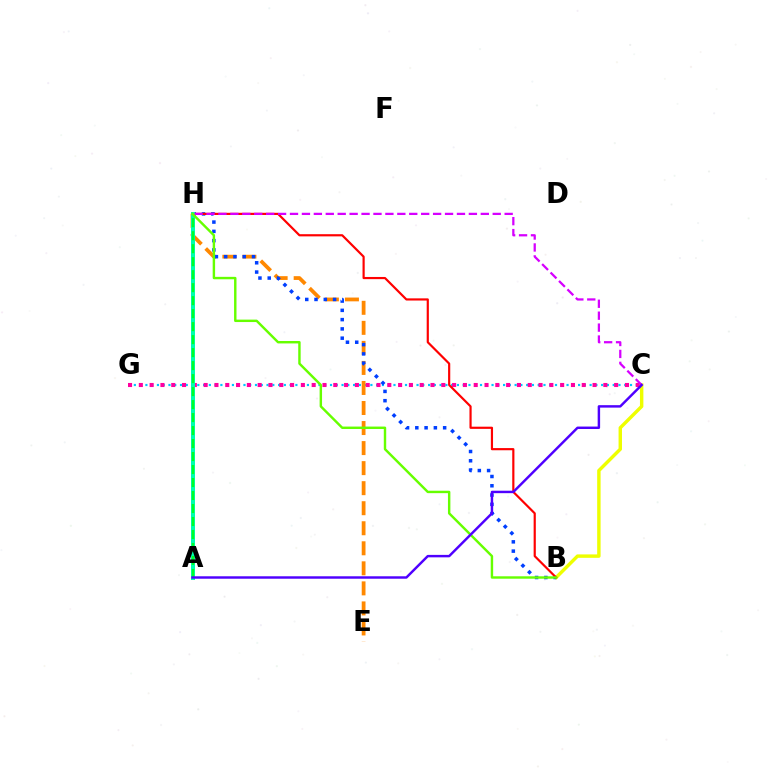{('B', 'C'): [{'color': '#eeff00', 'line_style': 'solid', 'thickness': 2.47}], ('C', 'G'): [{'color': '#00c7ff', 'line_style': 'dotted', 'thickness': 1.57}, {'color': '#ff00a0', 'line_style': 'dotted', 'thickness': 2.94}], ('E', 'H'): [{'color': '#ff8800', 'line_style': 'dashed', 'thickness': 2.72}], ('B', 'H'): [{'color': '#003fff', 'line_style': 'dotted', 'thickness': 2.52}, {'color': '#ff0000', 'line_style': 'solid', 'thickness': 1.57}, {'color': '#66ff00', 'line_style': 'solid', 'thickness': 1.75}], ('A', 'H'): [{'color': '#00ffaf', 'line_style': 'solid', 'thickness': 2.87}, {'color': '#00ff27', 'line_style': 'dashed', 'thickness': 1.76}], ('C', 'H'): [{'color': '#d600ff', 'line_style': 'dashed', 'thickness': 1.62}], ('A', 'C'): [{'color': '#4f00ff', 'line_style': 'solid', 'thickness': 1.76}]}